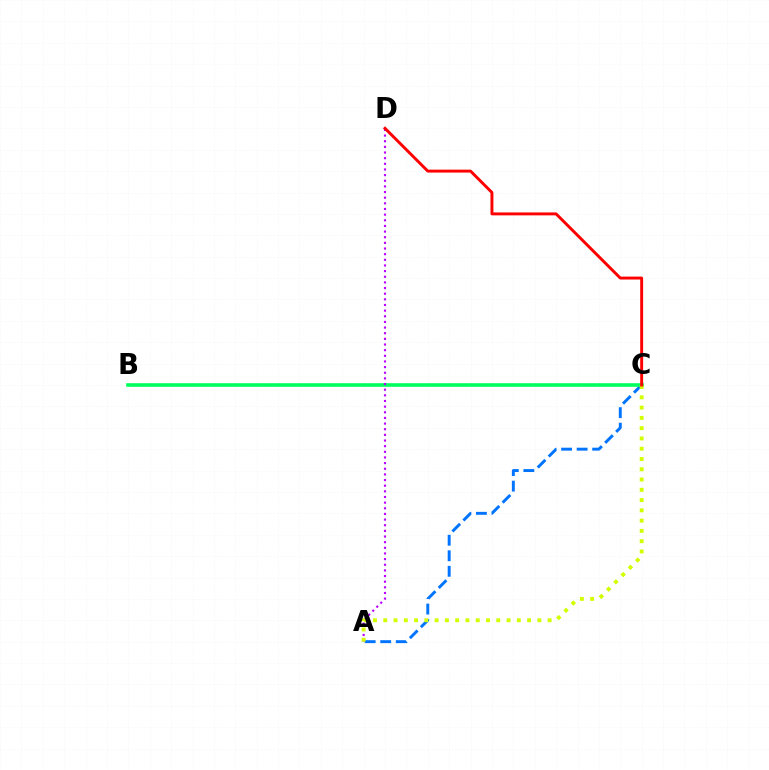{('A', 'C'): [{'color': '#0074ff', 'line_style': 'dashed', 'thickness': 2.11}, {'color': '#d1ff00', 'line_style': 'dotted', 'thickness': 2.79}], ('B', 'C'): [{'color': '#00ff5c', 'line_style': 'solid', 'thickness': 2.59}], ('A', 'D'): [{'color': '#b900ff', 'line_style': 'dotted', 'thickness': 1.53}], ('C', 'D'): [{'color': '#ff0000', 'line_style': 'solid', 'thickness': 2.11}]}